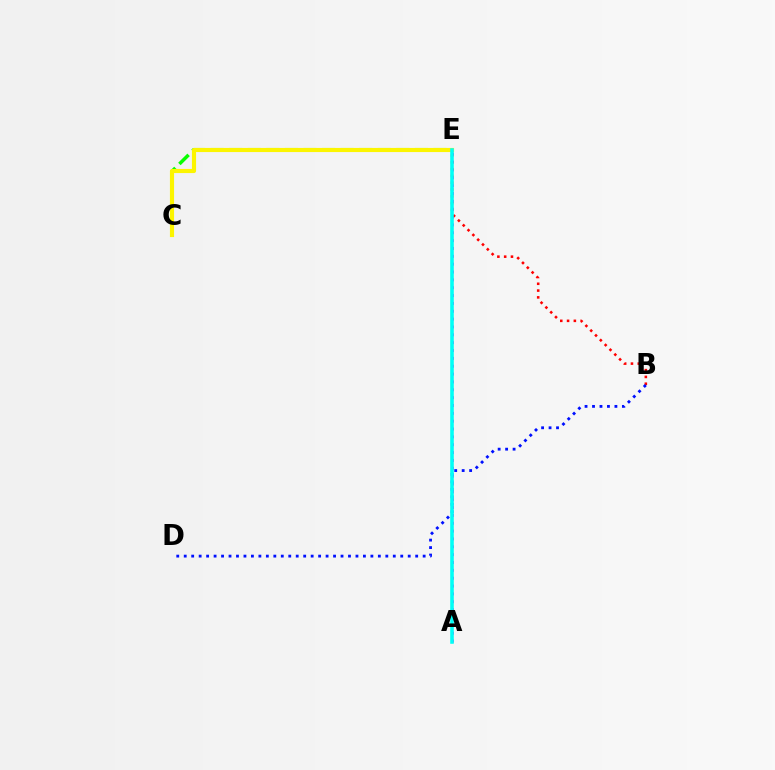{('A', 'E'): [{'color': '#ee00ff', 'line_style': 'dotted', 'thickness': 2.13}, {'color': '#00fff6', 'line_style': 'solid', 'thickness': 2.57}], ('B', 'E'): [{'color': '#ff0000', 'line_style': 'dotted', 'thickness': 1.85}], ('B', 'D'): [{'color': '#0010ff', 'line_style': 'dotted', 'thickness': 2.03}], ('C', 'E'): [{'color': '#08ff00', 'line_style': 'dashed', 'thickness': 2.52}, {'color': '#fcf500', 'line_style': 'solid', 'thickness': 2.97}]}